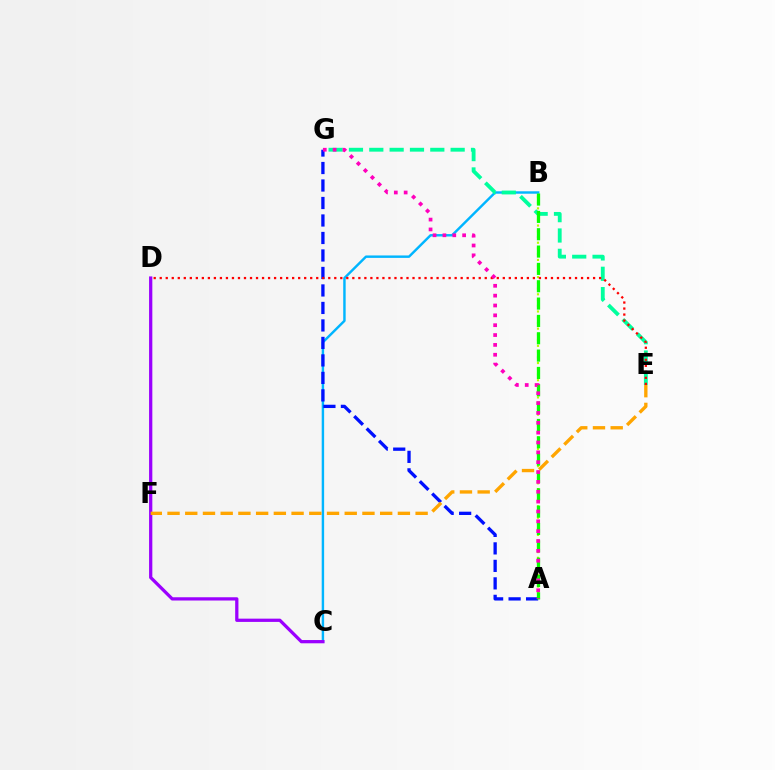{('A', 'B'): [{'color': '#b3ff00', 'line_style': 'dotted', 'thickness': 1.56}, {'color': '#08ff00', 'line_style': 'dashed', 'thickness': 2.36}], ('B', 'C'): [{'color': '#00b5ff', 'line_style': 'solid', 'thickness': 1.75}], ('C', 'D'): [{'color': '#9b00ff', 'line_style': 'solid', 'thickness': 2.34}], ('E', 'G'): [{'color': '#00ff9d', 'line_style': 'dashed', 'thickness': 2.76}], ('A', 'G'): [{'color': '#0010ff', 'line_style': 'dashed', 'thickness': 2.38}, {'color': '#ff00bd', 'line_style': 'dotted', 'thickness': 2.68}], ('E', 'F'): [{'color': '#ffa500', 'line_style': 'dashed', 'thickness': 2.41}], ('D', 'E'): [{'color': '#ff0000', 'line_style': 'dotted', 'thickness': 1.64}]}